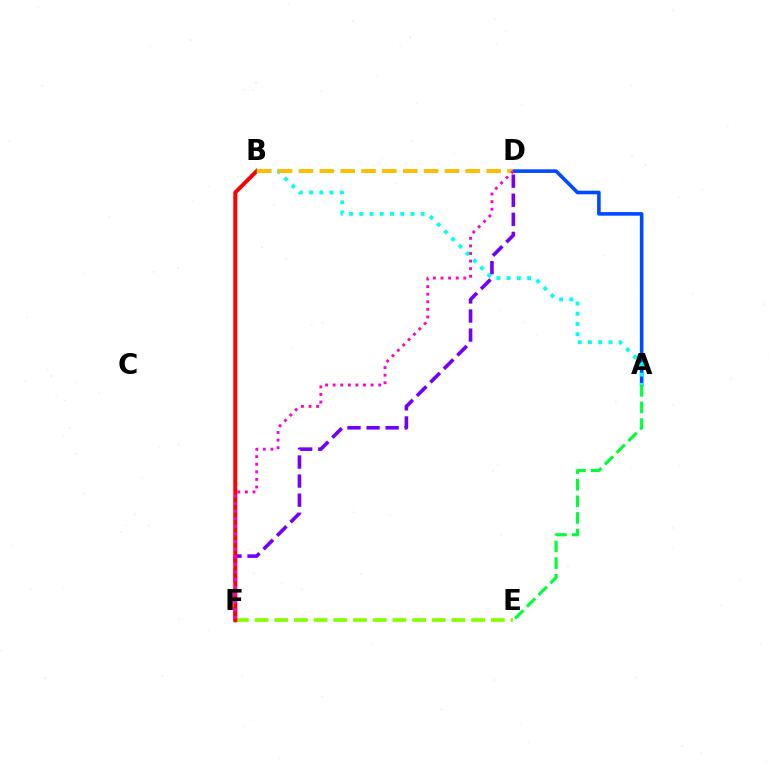{('D', 'F'): [{'color': '#7200ff', 'line_style': 'dashed', 'thickness': 2.59}, {'color': '#ff00cf', 'line_style': 'dotted', 'thickness': 2.06}], ('A', 'D'): [{'color': '#004bff', 'line_style': 'solid', 'thickness': 2.59}], ('E', 'F'): [{'color': '#84ff00', 'line_style': 'dashed', 'thickness': 2.67}], ('B', 'F'): [{'color': '#ff0000', 'line_style': 'solid', 'thickness': 2.87}], ('A', 'B'): [{'color': '#00fff6', 'line_style': 'dotted', 'thickness': 2.78}], ('B', 'D'): [{'color': '#ffbd00', 'line_style': 'dashed', 'thickness': 2.83}], ('A', 'E'): [{'color': '#00ff39', 'line_style': 'dashed', 'thickness': 2.26}]}